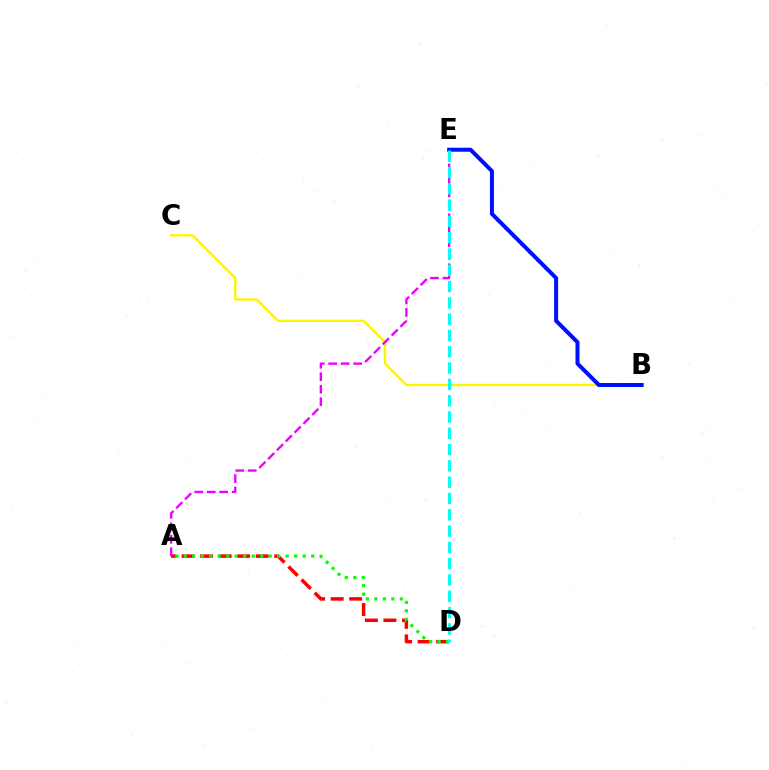{('A', 'D'): [{'color': '#ff0000', 'line_style': 'dashed', 'thickness': 2.52}, {'color': '#08ff00', 'line_style': 'dotted', 'thickness': 2.31}], ('B', 'C'): [{'color': '#fcf500', 'line_style': 'solid', 'thickness': 1.67}], ('B', 'E'): [{'color': '#0010ff', 'line_style': 'solid', 'thickness': 2.89}], ('A', 'E'): [{'color': '#ee00ff', 'line_style': 'dashed', 'thickness': 1.7}], ('D', 'E'): [{'color': '#00fff6', 'line_style': 'dashed', 'thickness': 2.21}]}